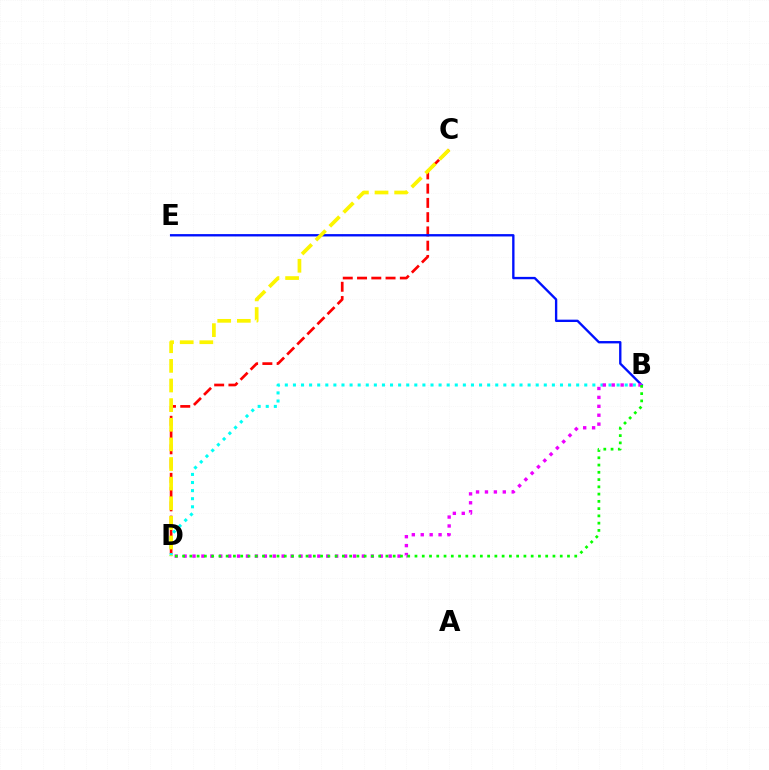{('C', 'D'): [{'color': '#ff0000', 'line_style': 'dashed', 'thickness': 1.94}, {'color': '#fcf500', 'line_style': 'dashed', 'thickness': 2.67}], ('B', 'E'): [{'color': '#0010ff', 'line_style': 'solid', 'thickness': 1.7}], ('B', 'D'): [{'color': '#00fff6', 'line_style': 'dotted', 'thickness': 2.2}, {'color': '#ee00ff', 'line_style': 'dotted', 'thickness': 2.42}, {'color': '#08ff00', 'line_style': 'dotted', 'thickness': 1.97}]}